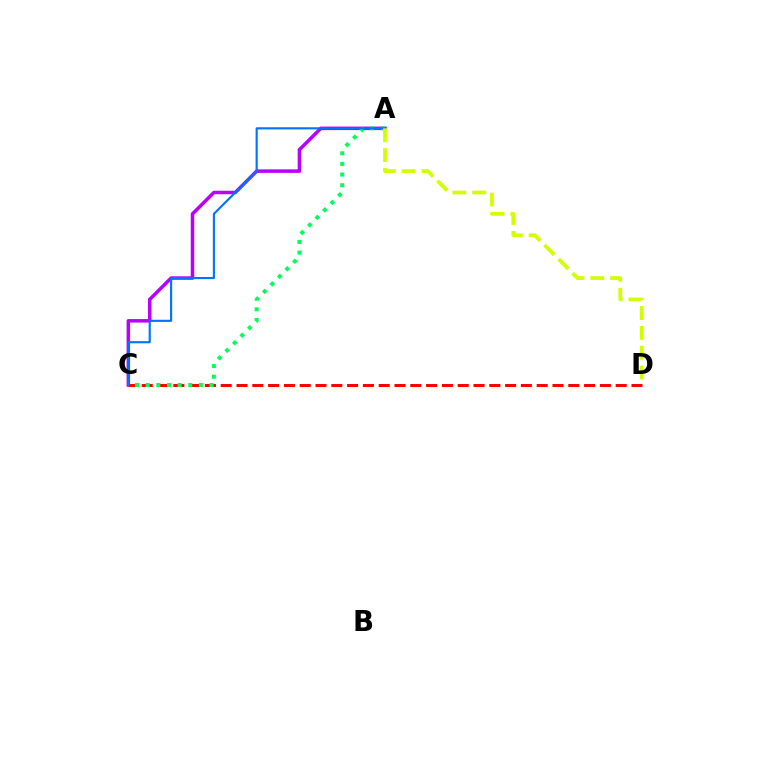{('A', 'C'): [{'color': '#b900ff', 'line_style': 'solid', 'thickness': 2.53}, {'color': '#00ff5c', 'line_style': 'dotted', 'thickness': 2.89}, {'color': '#0074ff', 'line_style': 'solid', 'thickness': 1.54}], ('C', 'D'): [{'color': '#ff0000', 'line_style': 'dashed', 'thickness': 2.15}], ('A', 'D'): [{'color': '#d1ff00', 'line_style': 'dashed', 'thickness': 2.7}]}